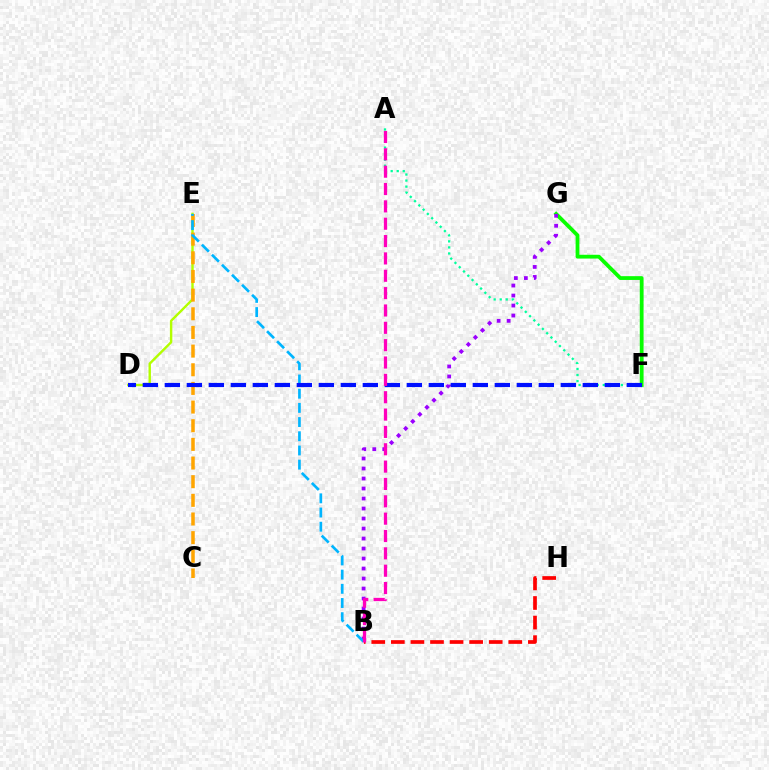{('F', 'G'): [{'color': '#08ff00', 'line_style': 'solid', 'thickness': 2.73}], ('B', 'G'): [{'color': '#9b00ff', 'line_style': 'dotted', 'thickness': 2.72}], ('D', 'E'): [{'color': '#b3ff00', 'line_style': 'solid', 'thickness': 1.74}], ('C', 'E'): [{'color': '#ffa500', 'line_style': 'dashed', 'thickness': 2.53}], ('A', 'F'): [{'color': '#00ff9d', 'line_style': 'dotted', 'thickness': 1.64}], ('B', 'E'): [{'color': '#00b5ff', 'line_style': 'dashed', 'thickness': 1.93}], ('B', 'H'): [{'color': '#ff0000', 'line_style': 'dashed', 'thickness': 2.66}], ('D', 'F'): [{'color': '#0010ff', 'line_style': 'dashed', 'thickness': 2.99}], ('A', 'B'): [{'color': '#ff00bd', 'line_style': 'dashed', 'thickness': 2.36}]}